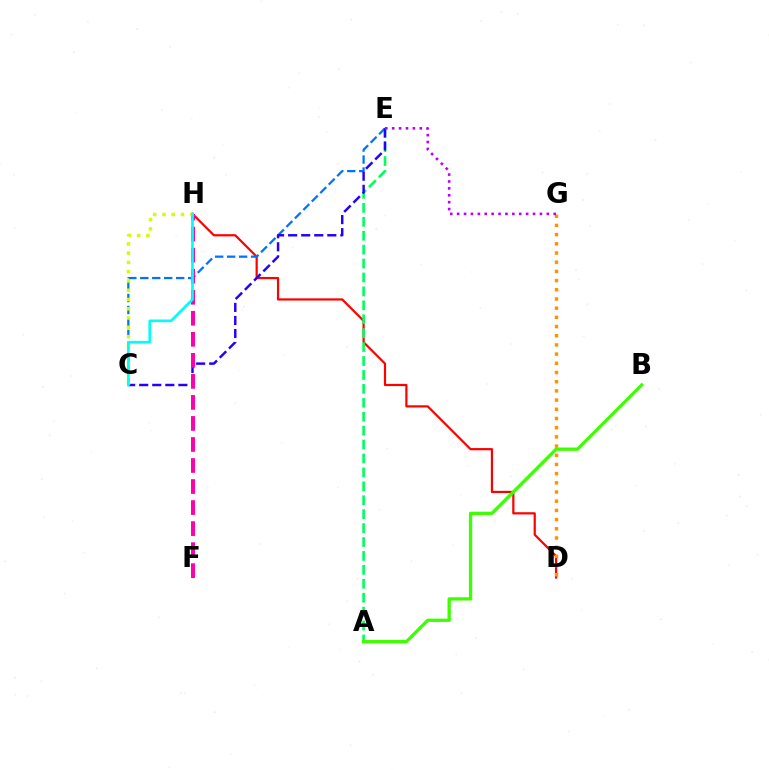{('D', 'H'): [{'color': '#ff0000', 'line_style': 'solid', 'thickness': 1.59}], ('A', 'E'): [{'color': '#00ff5c', 'line_style': 'dashed', 'thickness': 1.89}], ('C', 'E'): [{'color': '#0074ff', 'line_style': 'dashed', 'thickness': 1.63}, {'color': '#2500ff', 'line_style': 'dashed', 'thickness': 1.77}], ('D', 'G'): [{'color': '#ff9400', 'line_style': 'dotted', 'thickness': 2.5}], ('A', 'B'): [{'color': '#3dff00', 'line_style': 'solid', 'thickness': 2.37}], ('F', 'H'): [{'color': '#ff00ac', 'line_style': 'dashed', 'thickness': 2.86}], ('E', 'G'): [{'color': '#b900ff', 'line_style': 'dotted', 'thickness': 1.87}], ('C', 'H'): [{'color': '#d1ff00', 'line_style': 'dotted', 'thickness': 2.52}, {'color': '#00fff6', 'line_style': 'solid', 'thickness': 1.93}]}